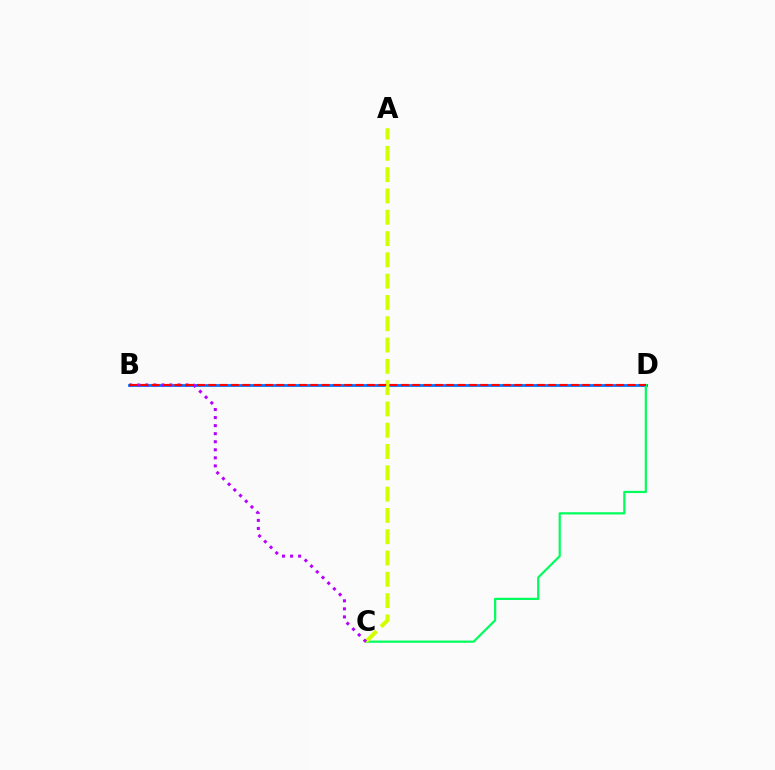{('B', 'D'): [{'color': '#0074ff', 'line_style': 'solid', 'thickness': 2.0}, {'color': '#ff0000', 'line_style': 'dashed', 'thickness': 1.54}], ('C', 'D'): [{'color': '#00ff5c', 'line_style': 'solid', 'thickness': 1.59}], ('A', 'C'): [{'color': '#d1ff00', 'line_style': 'dashed', 'thickness': 2.89}], ('B', 'C'): [{'color': '#b900ff', 'line_style': 'dotted', 'thickness': 2.19}]}